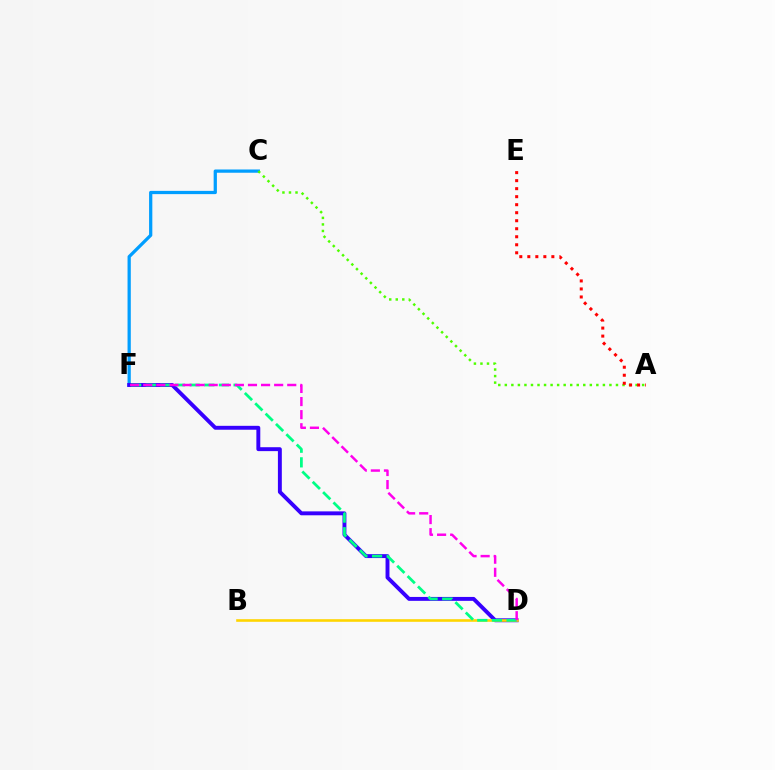{('C', 'F'): [{'color': '#009eff', 'line_style': 'solid', 'thickness': 2.34}], ('D', 'F'): [{'color': '#3700ff', 'line_style': 'solid', 'thickness': 2.81}, {'color': '#00ff86', 'line_style': 'dashed', 'thickness': 1.99}, {'color': '#ff00ed', 'line_style': 'dashed', 'thickness': 1.78}], ('A', 'C'): [{'color': '#4fff00', 'line_style': 'dotted', 'thickness': 1.78}], ('B', 'D'): [{'color': '#ffd500', 'line_style': 'solid', 'thickness': 1.88}], ('A', 'E'): [{'color': '#ff0000', 'line_style': 'dotted', 'thickness': 2.18}]}